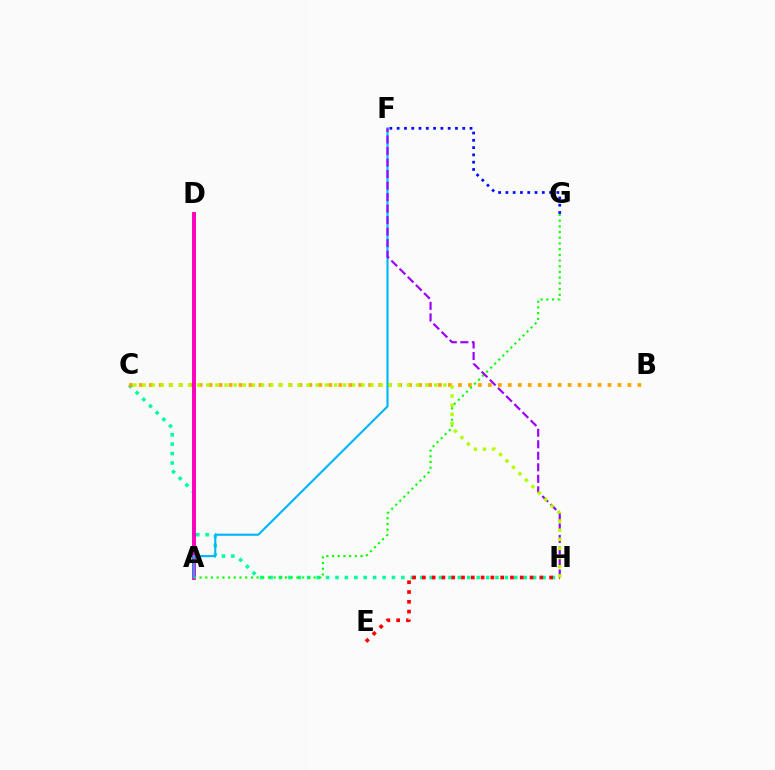{('C', 'H'): [{'color': '#00ff9d', 'line_style': 'dotted', 'thickness': 2.56}, {'color': '#b3ff00', 'line_style': 'dotted', 'thickness': 2.48}], ('B', 'C'): [{'color': '#ffa500', 'line_style': 'dotted', 'thickness': 2.71}], ('A', 'D'): [{'color': '#ff00bd', 'line_style': 'solid', 'thickness': 2.82}], ('A', 'G'): [{'color': '#08ff00', 'line_style': 'dotted', 'thickness': 1.55}], ('A', 'F'): [{'color': '#00b5ff', 'line_style': 'solid', 'thickness': 1.53}], ('F', 'H'): [{'color': '#9b00ff', 'line_style': 'dashed', 'thickness': 1.56}], ('E', 'H'): [{'color': '#ff0000', 'line_style': 'dotted', 'thickness': 2.66}], ('F', 'G'): [{'color': '#0010ff', 'line_style': 'dotted', 'thickness': 1.98}]}